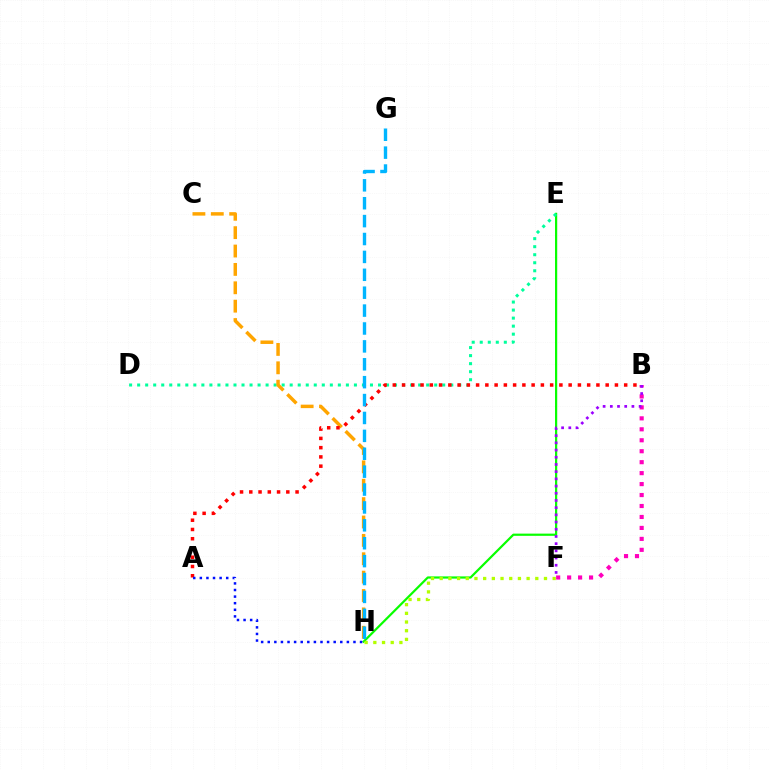{('E', 'H'): [{'color': '#08ff00', 'line_style': 'solid', 'thickness': 1.59}], ('D', 'E'): [{'color': '#00ff9d', 'line_style': 'dotted', 'thickness': 2.18}], ('C', 'H'): [{'color': '#ffa500', 'line_style': 'dashed', 'thickness': 2.5}], ('F', 'H'): [{'color': '#b3ff00', 'line_style': 'dotted', 'thickness': 2.36}], ('B', 'F'): [{'color': '#ff00bd', 'line_style': 'dotted', 'thickness': 2.98}, {'color': '#9b00ff', 'line_style': 'dotted', 'thickness': 1.96}], ('A', 'B'): [{'color': '#ff0000', 'line_style': 'dotted', 'thickness': 2.51}], ('A', 'H'): [{'color': '#0010ff', 'line_style': 'dotted', 'thickness': 1.79}], ('G', 'H'): [{'color': '#00b5ff', 'line_style': 'dashed', 'thickness': 2.43}]}